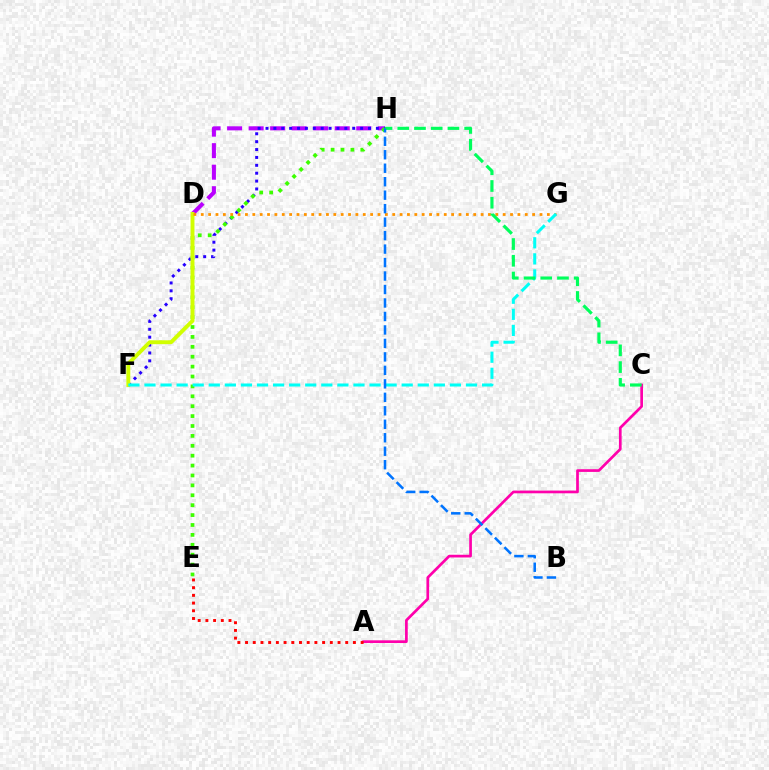{('A', 'C'): [{'color': '#ff00ac', 'line_style': 'solid', 'thickness': 1.95}], ('D', 'H'): [{'color': '#b900ff', 'line_style': 'dashed', 'thickness': 2.92}], ('F', 'H'): [{'color': '#2500ff', 'line_style': 'dotted', 'thickness': 2.14}], ('E', 'H'): [{'color': '#3dff00', 'line_style': 'dotted', 'thickness': 2.69}], ('D', 'F'): [{'color': '#d1ff00', 'line_style': 'solid', 'thickness': 2.81}], ('D', 'G'): [{'color': '#ff9400', 'line_style': 'dotted', 'thickness': 2.0}], ('F', 'G'): [{'color': '#00fff6', 'line_style': 'dashed', 'thickness': 2.18}], ('A', 'E'): [{'color': '#ff0000', 'line_style': 'dotted', 'thickness': 2.09}], ('C', 'H'): [{'color': '#00ff5c', 'line_style': 'dashed', 'thickness': 2.27}], ('B', 'H'): [{'color': '#0074ff', 'line_style': 'dashed', 'thickness': 1.83}]}